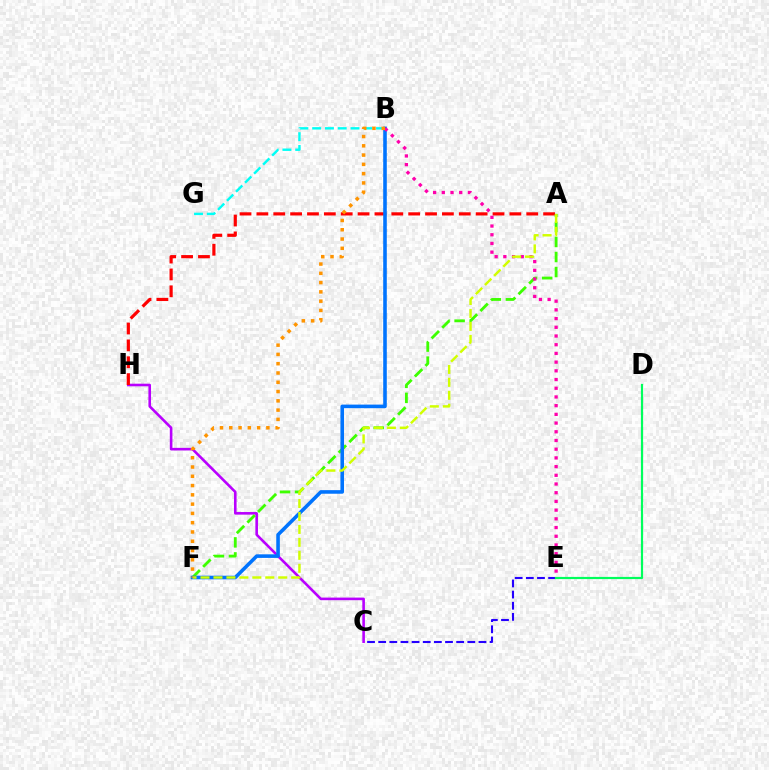{('C', 'H'): [{'color': '#b900ff', 'line_style': 'solid', 'thickness': 1.88}], ('A', 'H'): [{'color': '#ff0000', 'line_style': 'dashed', 'thickness': 2.29}], ('C', 'E'): [{'color': '#2500ff', 'line_style': 'dashed', 'thickness': 1.51}], ('A', 'F'): [{'color': '#3dff00', 'line_style': 'dashed', 'thickness': 2.04}, {'color': '#d1ff00', 'line_style': 'dashed', 'thickness': 1.76}], ('B', 'G'): [{'color': '#00fff6', 'line_style': 'dashed', 'thickness': 1.74}], ('D', 'E'): [{'color': '#00ff5c', 'line_style': 'solid', 'thickness': 1.57}], ('B', 'F'): [{'color': '#0074ff', 'line_style': 'solid', 'thickness': 2.58}, {'color': '#ff9400', 'line_style': 'dotted', 'thickness': 2.52}], ('B', 'E'): [{'color': '#ff00ac', 'line_style': 'dotted', 'thickness': 2.37}]}